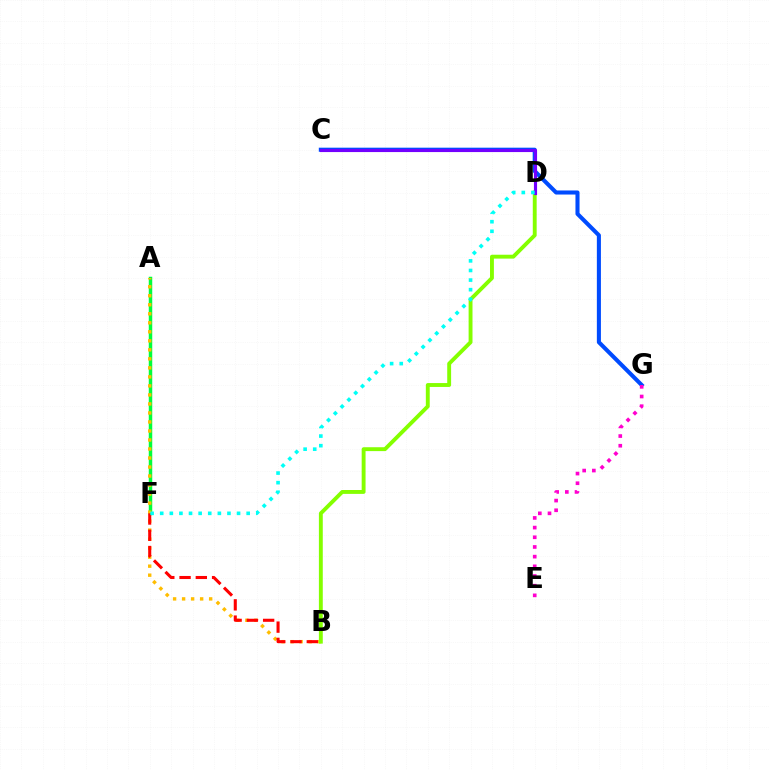{('A', 'F'): [{'color': '#00ff39', 'line_style': 'solid', 'thickness': 2.5}], ('C', 'G'): [{'color': '#004bff', 'line_style': 'solid', 'thickness': 2.93}], ('A', 'B'): [{'color': '#ffbd00', 'line_style': 'dotted', 'thickness': 2.45}], ('B', 'D'): [{'color': '#84ff00', 'line_style': 'solid', 'thickness': 2.8}], ('B', 'F'): [{'color': '#ff0000', 'line_style': 'dashed', 'thickness': 2.21}], ('C', 'D'): [{'color': '#7200ff', 'line_style': 'solid', 'thickness': 2.26}], ('D', 'F'): [{'color': '#00fff6', 'line_style': 'dotted', 'thickness': 2.61}], ('E', 'G'): [{'color': '#ff00cf', 'line_style': 'dotted', 'thickness': 2.63}]}